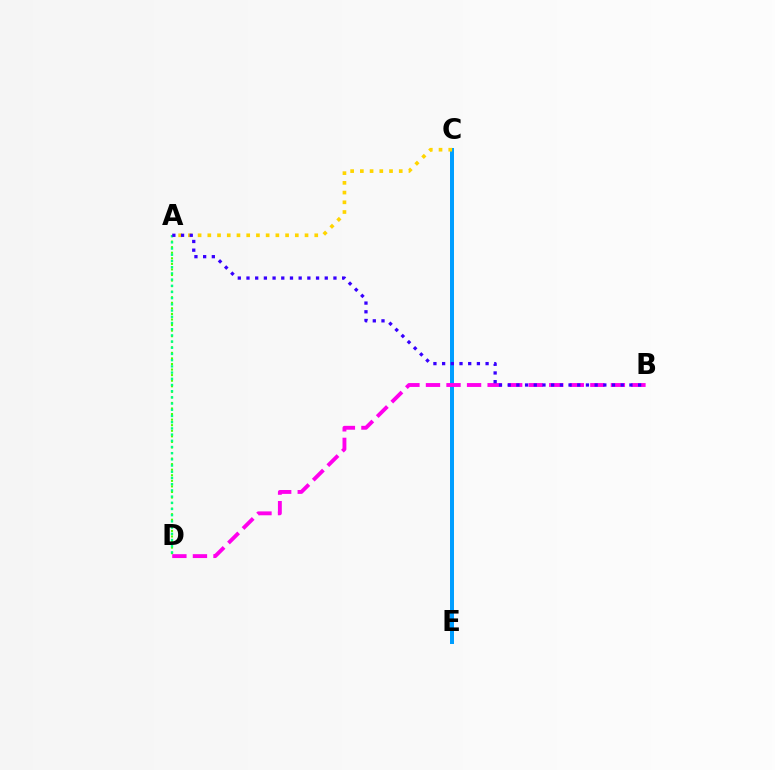{('A', 'D'): [{'color': '#4fff00', 'line_style': 'dotted', 'thickness': 1.51}, {'color': '#00ff86', 'line_style': 'dotted', 'thickness': 1.68}], ('C', 'E'): [{'color': '#ff0000', 'line_style': 'solid', 'thickness': 1.67}, {'color': '#009eff', 'line_style': 'solid', 'thickness': 2.88}], ('A', 'C'): [{'color': '#ffd500', 'line_style': 'dotted', 'thickness': 2.64}], ('B', 'D'): [{'color': '#ff00ed', 'line_style': 'dashed', 'thickness': 2.79}], ('A', 'B'): [{'color': '#3700ff', 'line_style': 'dotted', 'thickness': 2.36}]}